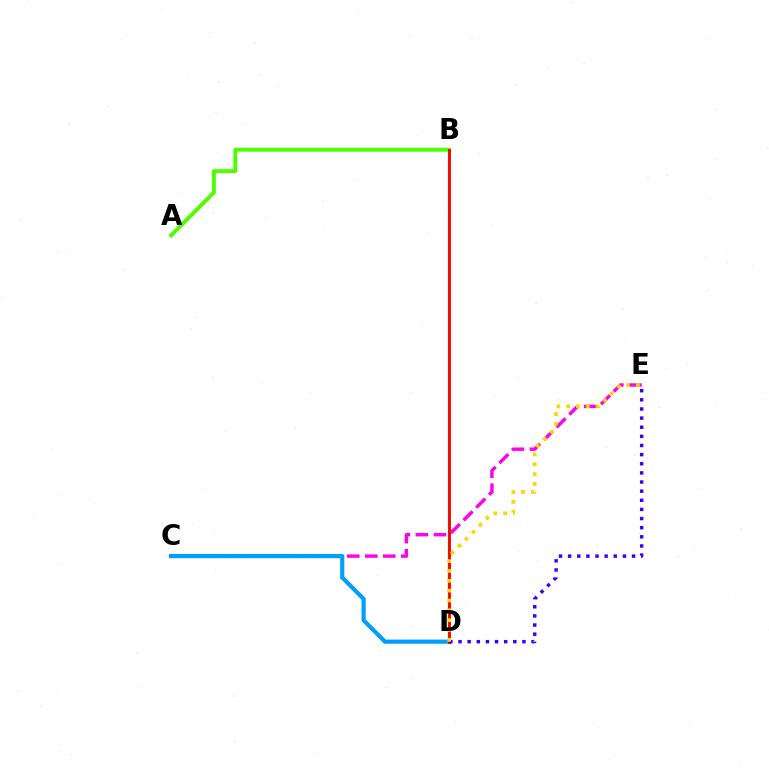{('B', 'D'): [{'color': '#00ff86', 'line_style': 'solid', 'thickness': 1.71}, {'color': '#ff0000', 'line_style': 'solid', 'thickness': 2.05}], ('C', 'E'): [{'color': '#ff00ed', 'line_style': 'dashed', 'thickness': 2.45}], ('C', 'D'): [{'color': '#009eff', 'line_style': 'solid', 'thickness': 2.99}], ('A', 'B'): [{'color': '#4fff00', 'line_style': 'solid', 'thickness': 2.81}], ('D', 'E'): [{'color': '#3700ff', 'line_style': 'dotted', 'thickness': 2.48}, {'color': '#ffd500', 'line_style': 'dotted', 'thickness': 2.67}]}